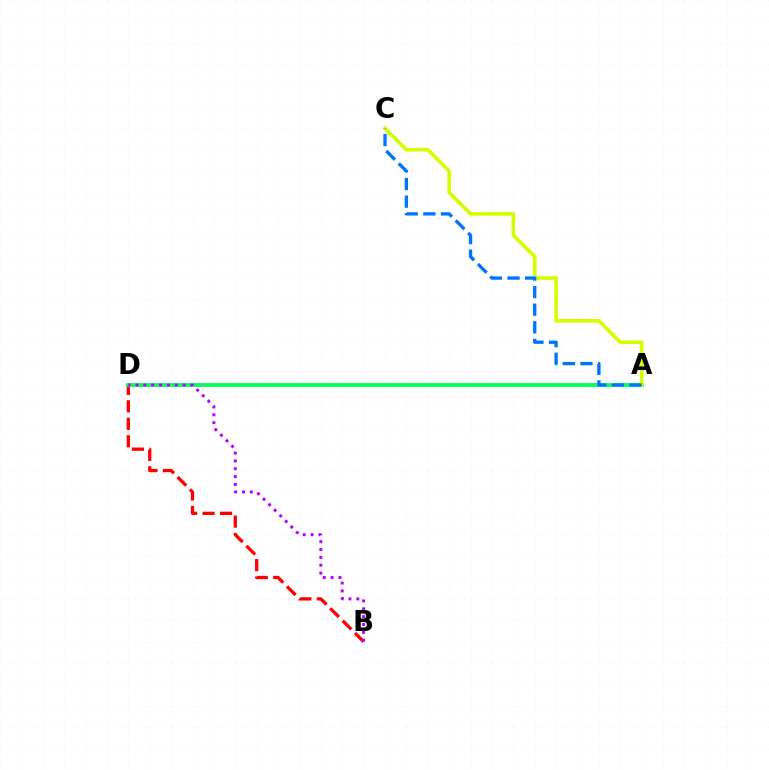{('B', 'D'): [{'color': '#ff0000', 'line_style': 'dashed', 'thickness': 2.37}, {'color': '#b900ff', 'line_style': 'dotted', 'thickness': 2.13}], ('A', 'D'): [{'color': '#00ff5c', 'line_style': 'solid', 'thickness': 2.75}], ('A', 'C'): [{'color': '#d1ff00', 'line_style': 'solid', 'thickness': 2.62}, {'color': '#0074ff', 'line_style': 'dashed', 'thickness': 2.39}]}